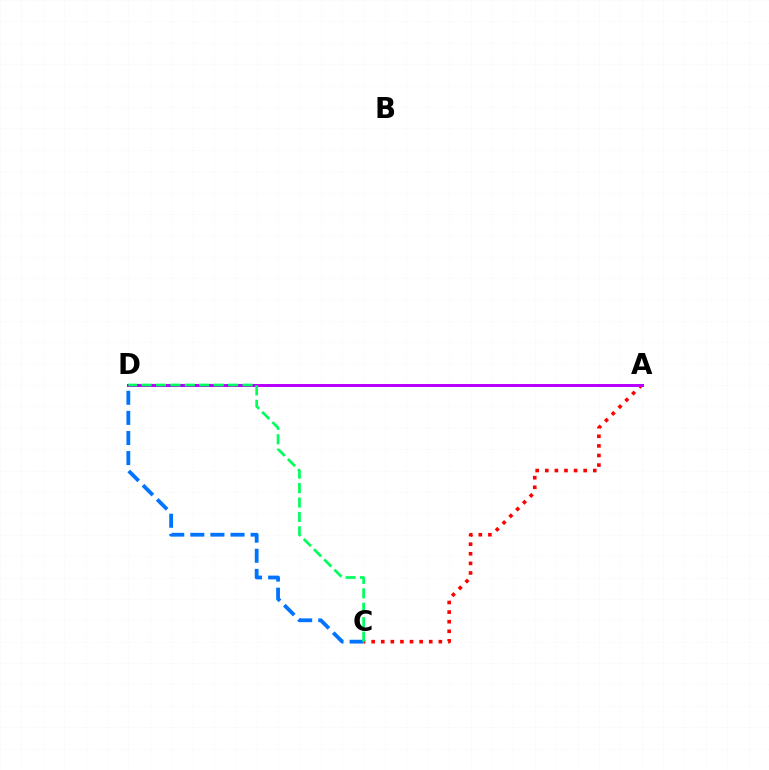{('A', 'C'): [{'color': '#ff0000', 'line_style': 'dotted', 'thickness': 2.61}], ('C', 'D'): [{'color': '#0074ff', 'line_style': 'dashed', 'thickness': 2.73}, {'color': '#00ff5c', 'line_style': 'dashed', 'thickness': 1.96}], ('A', 'D'): [{'color': '#d1ff00', 'line_style': 'dashed', 'thickness': 2.13}, {'color': '#b900ff', 'line_style': 'solid', 'thickness': 2.15}]}